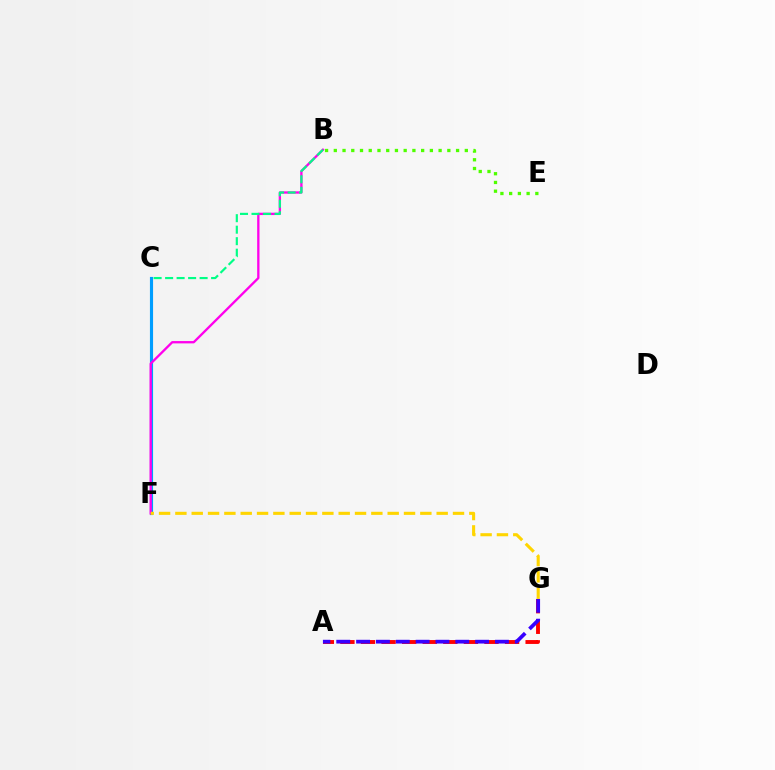{('A', 'G'): [{'color': '#ff0000', 'line_style': 'dashed', 'thickness': 2.8}, {'color': '#3700ff', 'line_style': 'dashed', 'thickness': 2.7}], ('C', 'F'): [{'color': '#009eff', 'line_style': 'solid', 'thickness': 2.25}], ('B', 'F'): [{'color': '#ff00ed', 'line_style': 'solid', 'thickness': 1.67}], ('B', 'C'): [{'color': '#00ff86', 'line_style': 'dashed', 'thickness': 1.56}], ('B', 'E'): [{'color': '#4fff00', 'line_style': 'dotted', 'thickness': 2.37}], ('F', 'G'): [{'color': '#ffd500', 'line_style': 'dashed', 'thickness': 2.22}]}